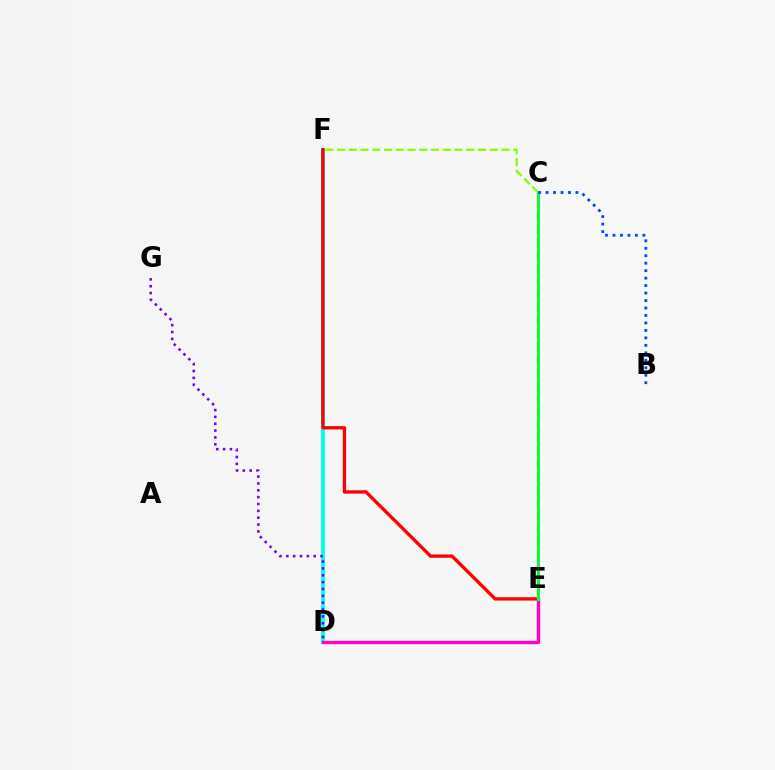{('D', 'F'): [{'color': '#00fff6', 'line_style': 'solid', 'thickness': 2.81}], ('E', 'F'): [{'color': '#ff0000', 'line_style': 'solid', 'thickness': 2.4}], ('C', 'F'): [{'color': '#84ff00', 'line_style': 'dashed', 'thickness': 1.6}], ('D', 'E'): [{'color': '#ff00cf', 'line_style': 'solid', 'thickness': 2.43}], ('D', 'G'): [{'color': '#7200ff', 'line_style': 'dotted', 'thickness': 1.86}], ('C', 'E'): [{'color': '#ffbd00', 'line_style': 'dashed', 'thickness': 1.77}, {'color': '#00ff39', 'line_style': 'solid', 'thickness': 2.14}], ('B', 'C'): [{'color': '#004bff', 'line_style': 'dotted', 'thickness': 2.03}]}